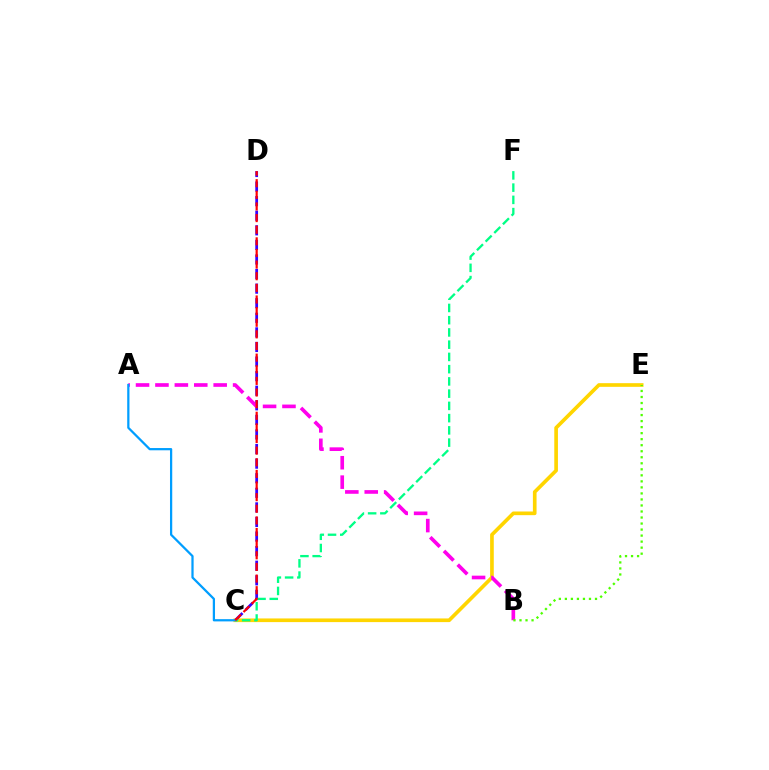{('C', 'E'): [{'color': '#ffd500', 'line_style': 'solid', 'thickness': 2.64}], ('C', 'D'): [{'color': '#3700ff', 'line_style': 'dashed', 'thickness': 1.98}, {'color': '#ff0000', 'line_style': 'dashed', 'thickness': 1.58}], ('C', 'F'): [{'color': '#00ff86', 'line_style': 'dashed', 'thickness': 1.66}], ('A', 'B'): [{'color': '#ff00ed', 'line_style': 'dashed', 'thickness': 2.64}], ('A', 'C'): [{'color': '#009eff', 'line_style': 'solid', 'thickness': 1.62}], ('B', 'E'): [{'color': '#4fff00', 'line_style': 'dotted', 'thickness': 1.64}]}